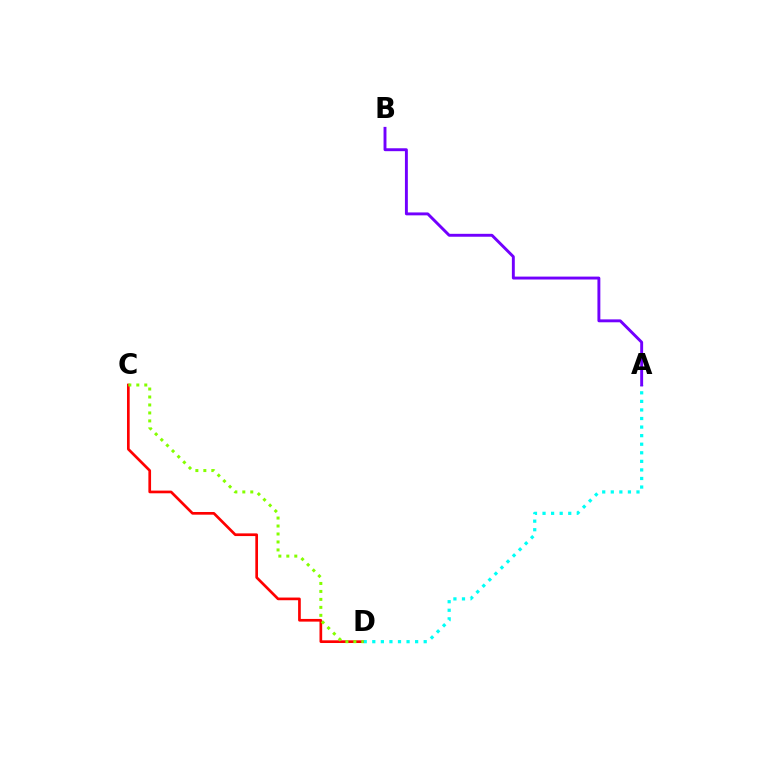{('C', 'D'): [{'color': '#ff0000', 'line_style': 'solid', 'thickness': 1.93}, {'color': '#84ff00', 'line_style': 'dotted', 'thickness': 2.17}], ('A', 'D'): [{'color': '#00fff6', 'line_style': 'dotted', 'thickness': 2.33}], ('A', 'B'): [{'color': '#7200ff', 'line_style': 'solid', 'thickness': 2.09}]}